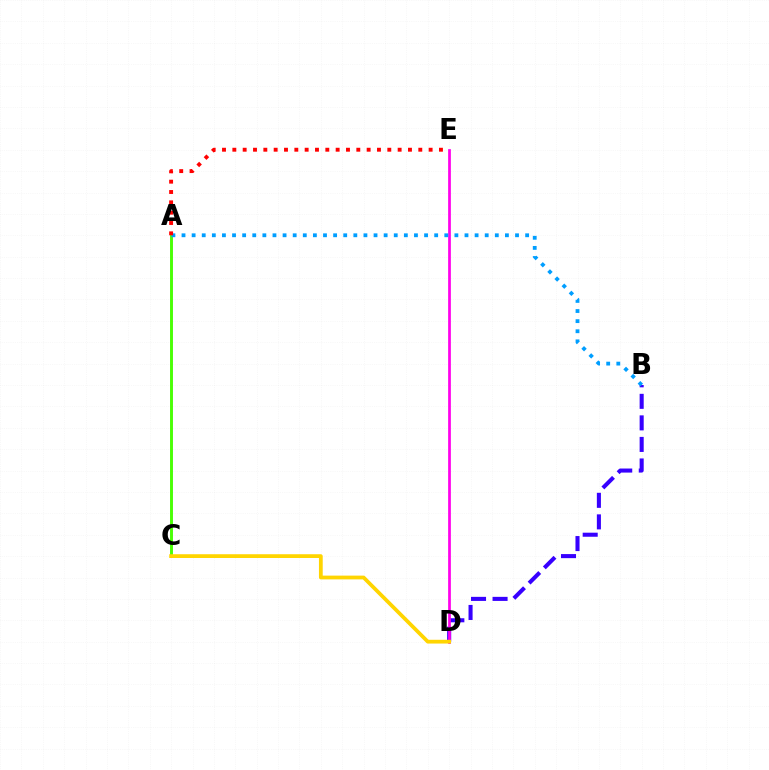{('A', 'C'): [{'color': '#00ff86', 'line_style': 'solid', 'thickness': 1.84}, {'color': '#4fff00', 'line_style': 'solid', 'thickness': 1.98}], ('B', 'D'): [{'color': '#3700ff', 'line_style': 'dashed', 'thickness': 2.93}], ('D', 'E'): [{'color': '#ff00ed', 'line_style': 'solid', 'thickness': 1.97}], ('C', 'D'): [{'color': '#ffd500', 'line_style': 'solid', 'thickness': 2.71}], ('A', 'B'): [{'color': '#009eff', 'line_style': 'dotted', 'thickness': 2.75}], ('A', 'E'): [{'color': '#ff0000', 'line_style': 'dotted', 'thickness': 2.81}]}